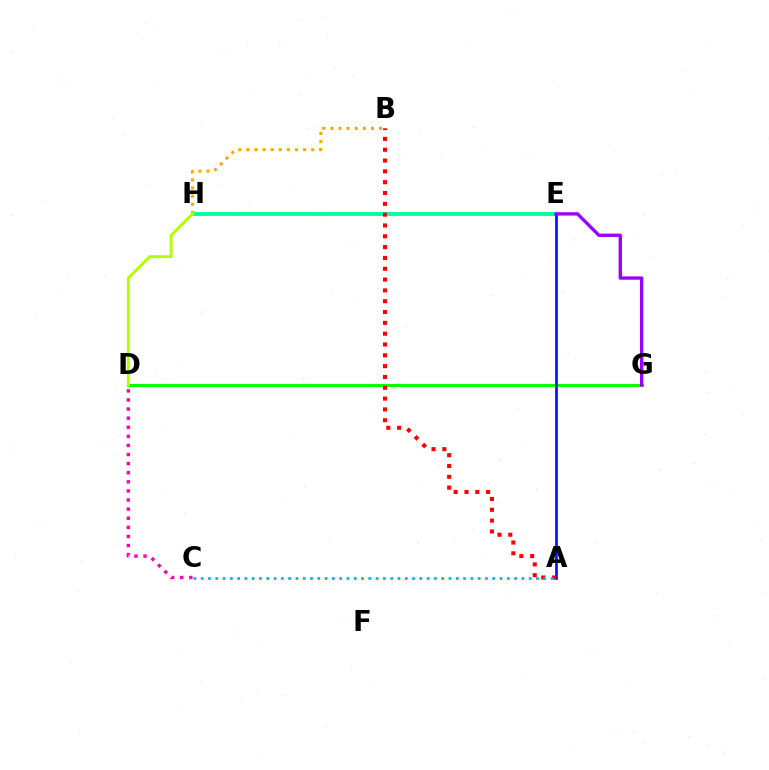{('E', 'H'): [{'color': '#00ff9d', 'line_style': 'solid', 'thickness': 2.76}], ('C', 'D'): [{'color': '#ff00bd', 'line_style': 'dotted', 'thickness': 2.47}], ('D', 'G'): [{'color': '#08ff00', 'line_style': 'solid', 'thickness': 2.25}], ('A', 'E'): [{'color': '#0010ff', 'line_style': 'solid', 'thickness': 1.92}], ('B', 'H'): [{'color': '#ffa500', 'line_style': 'dotted', 'thickness': 2.2}], ('D', 'H'): [{'color': '#b3ff00', 'line_style': 'solid', 'thickness': 2.11}], ('E', 'G'): [{'color': '#9b00ff', 'line_style': 'solid', 'thickness': 2.41}], ('A', 'B'): [{'color': '#ff0000', 'line_style': 'dotted', 'thickness': 2.94}], ('A', 'C'): [{'color': '#00b5ff', 'line_style': 'dotted', 'thickness': 1.98}]}